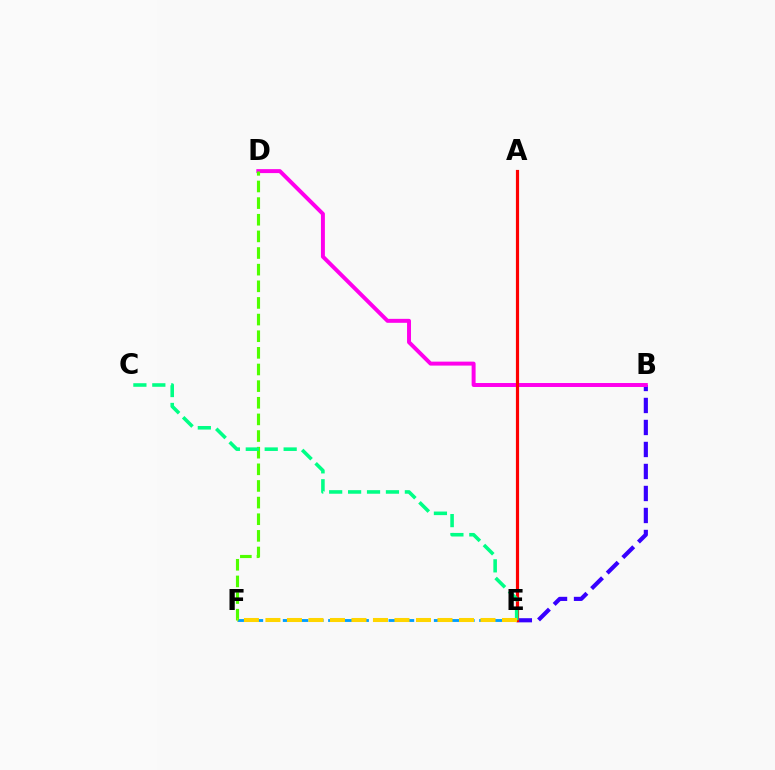{('B', 'E'): [{'color': '#3700ff', 'line_style': 'dashed', 'thickness': 2.99}], ('E', 'F'): [{'color': '#009eff', 'line_style': 'dashed', 'thickness': 2.05}, {'color': '#ffd500', 'line_style': 'dashed', 'thickness': 2.92}], ('B', 'D'): [{'color': '#ff00ed', 'line_style': 'solid', 'thickness': 2.85}], ('D', 'F'): [{'color': '#4fff00', 'line_style': 'dashed', 'thickness': 2.26}], ('A', 'E'): [{'color': '#ff0000', 'line_style': 'solid', 'thickness': 2.29}], ('C', 'E'): [{'color': '#00ff86', 'line_style': 'dashed', 'thickness': 2.57}]}